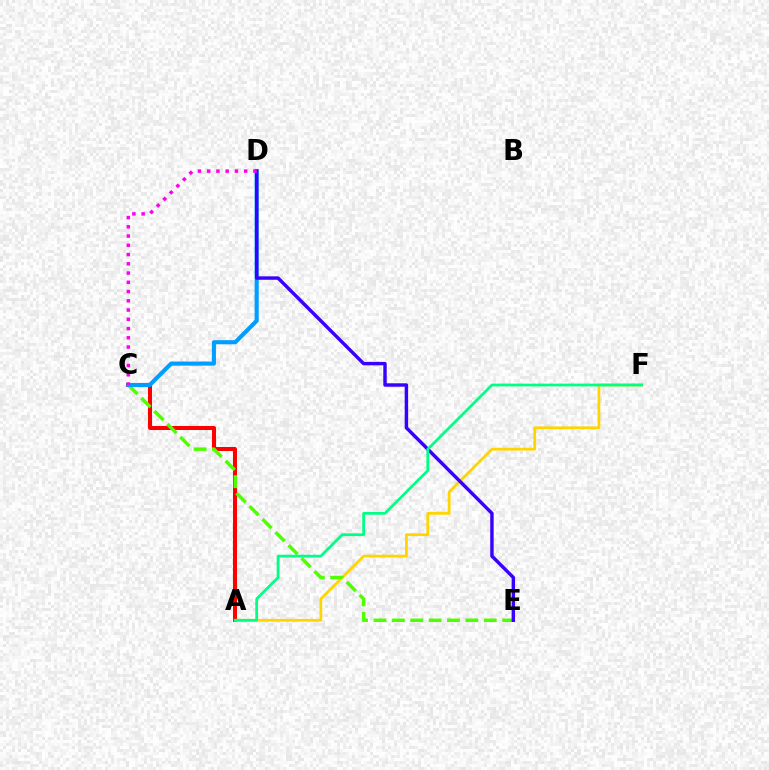{('A', 'C'): [{'color': '#ff0000', 'line_style': 'solid', 'thickness': 2.9}], ('A', 'F'): [{'color': '#ffd500', 'line_style': 'solid', 'thickness': 1.99}, {'color': '#00ff86', 'line_style': 'solid', 'thickness': 1.99}], ('C', 'E'): [{'color': '#4fff00', 'line_style': 'dashed', 'thickness': 2.5}], ('C', 'D'): [{'color': '#009eff', 'line_style': 'solid', 'thickness': 2.95}, {'color': '#ff00ed', 'line_style': 'dotted', 'thickness': 2.51}], ('D', 'E'): [{'color': '#3700ff', 'line_style': 'solid', 'thickness': 2.47}]}